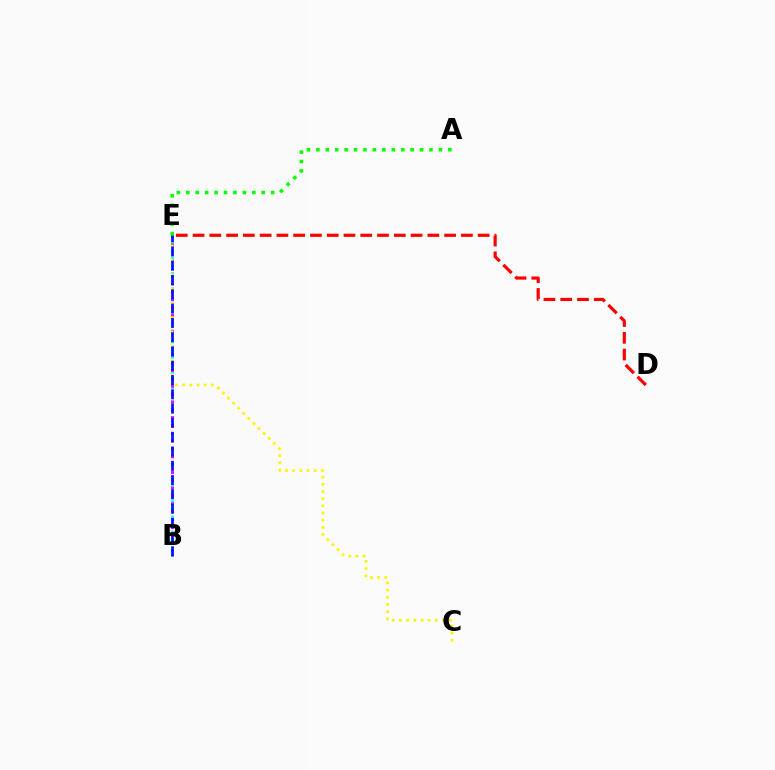{('B', 'E'): [{'color': '#00fff6', 'line_style': 'dotted', 'thickness': 2.07}, {'color': '#ee00ff', 'line_style': 'dotted', 'thickness': 2.13}, {'color': '#0010ff', 'line_style': 'dashed', 'thickness': 1.94}], ('C', 'E'): [{'color': '#fcf500', 'line_style': 'dotted', 'thickness': 1.95}], ('D', 'E'): [{'color': '#ff0000', 'line_style': 'dashed', 'thickness': 2.28}], ('A', 'E'): [{'color': '#08ff00', 'line_style': 'dotted', 'thickness': 2.56}]}